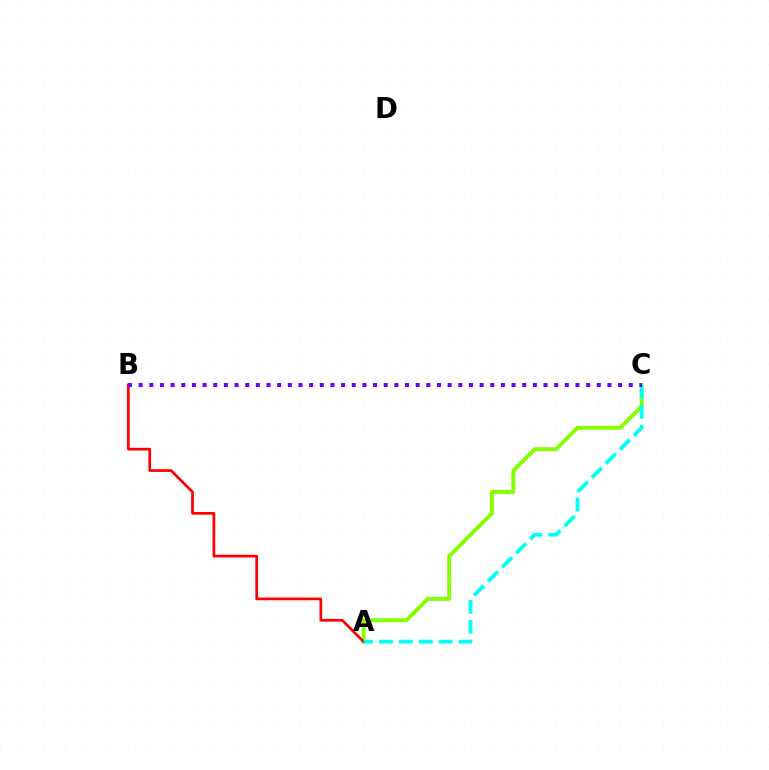{('A', 'C'): [{'color': '#84ff00', 'line_style': 'solid', 'thickness': 2.81}, {'color': '#00fff6', 'line_style': 'dashed', 'thickness': 2.7}], ('A', 'B'): [{'color': '#ff0000', 'line_style': 'solid', 'thickness': 1.94}], ('B', 'C'): [{'color': '#7200ff', 'line_style': 'dotted', 'thickness': 2.89}]}